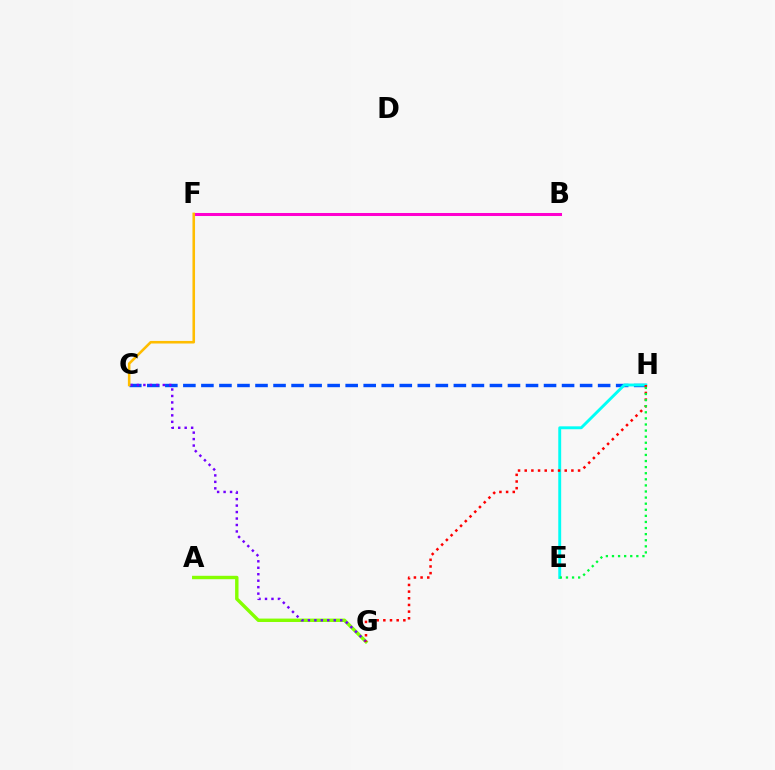{('A', 'G'): [{'color': '#84ff00', 'line_style': 'solid', 'thickness': 2.45}], ('B', 'F'): [{'color': '#ff00cf', 'line_style': 'solid', 'thickness': 2.17}], ('C', 'H'): [{'color': '#004bff', 'line_style': 'dashed', 'thickness': 2.45}], ('E', 'H'): [{'color': '#00fff6', 'line_style': 'solid', 'thickness': 2.09}, {'color': '#00ff39', 'line_style': 'dotted', 'thickness': 1.66}], ('C', 'G'): [{'color': '#7200ff', 'line_style': 'dotted', 'thickness': 1.76}], ('G', 'H'): [{'color': '#ff0000', 'line_style': 'dotted', 'thickness': 1.81}], ('C', 'F'): [{'color': '#ffbd00', 'line_style': 'solid', 'thickness': 1.85}]}